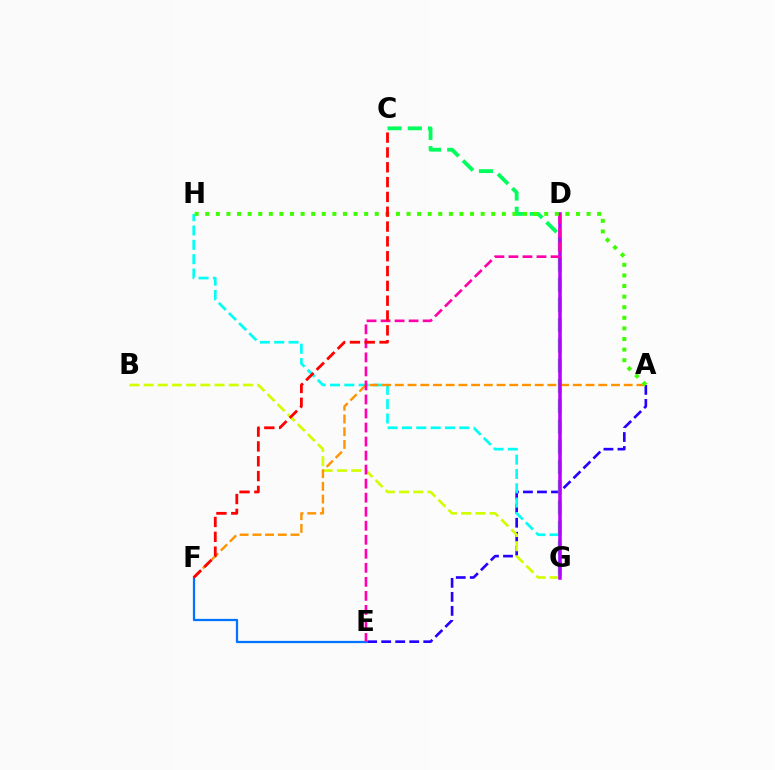{('A', 'E'): [{'color': '#2500ff', 'line_style': 'dashed', 'thickness': 1.9}], ('G', 'H'): [{'color': '#00fff6', 'line_style': 'dashed', 'thickness': 1.95}], ('B', 'G'): [{'color': '#d1ff00', 'line_style': 'dashed', 'thickness': 1.93}], ('A', 'F'): [{'color': '#ff9400', 'line_style': 'dashed', 'thickness': 1.73}], ('C', 'G'): [{'color': '#00ff5c', 'line_style': 'dashed', 'thickness': 2.75}], ('E', 'F'): [{'color': '#0074ff', 'line_style': 'solid', 'thickness': 1.63}], ('D', 'G'): [{'color': '#b900ff', 'line_style': 'solid', 'thickness': 2.54}], ('D', 'E'): [{'color': '#ff00ac', 'line_style': 'dashed', 'thickness': 1.91}], ('A', 'H'): [{'color': '#3dff00', 'line_style': 'dotted', 'thickness': 2.88}], ('C', 'F'): [{'color': '#ff0000', 'line_style': 'dashed', 'thickness': 2.01}]}